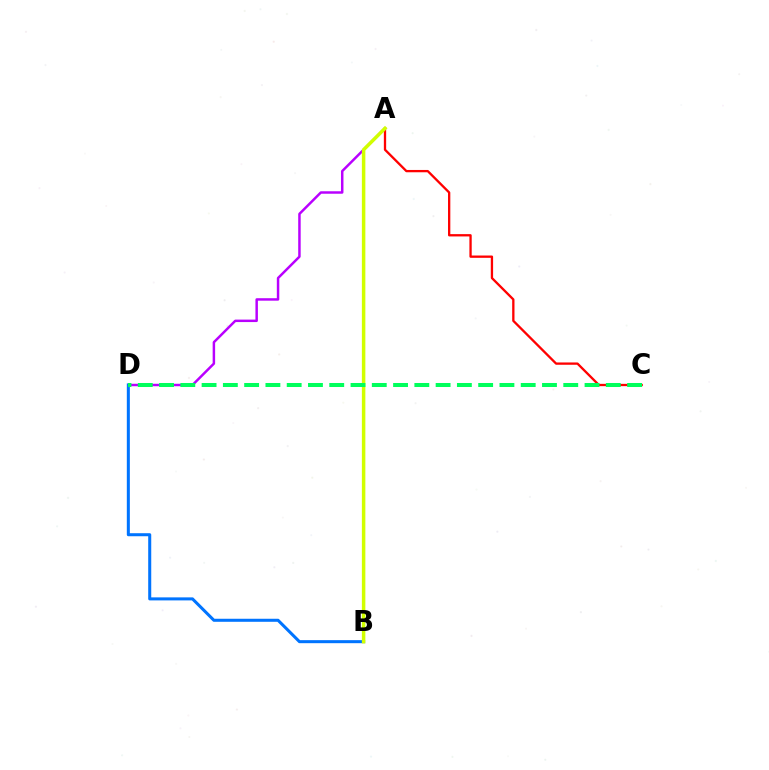{('A', 'D'): [{'color': '#b900ff', 'line_style': 'solid', 'thickness': 1.78}], ('B', 'D'): [{'color': '#0074ff', 'line_style': 'solid', 'thickness': 2.19}], ('A', 'C'): [{'color': '#ff0000', 'line_style': 'solid', 'thickness': 1.66}], ('A', 'B'): [{'color': '#d1ff00', 'line_style': 'solid', 'thickness': 2.51}], ('C', 'D'): [{'color': '#00ff5c', 'line_style': 'dashed', 'thickness': 2.89}]}